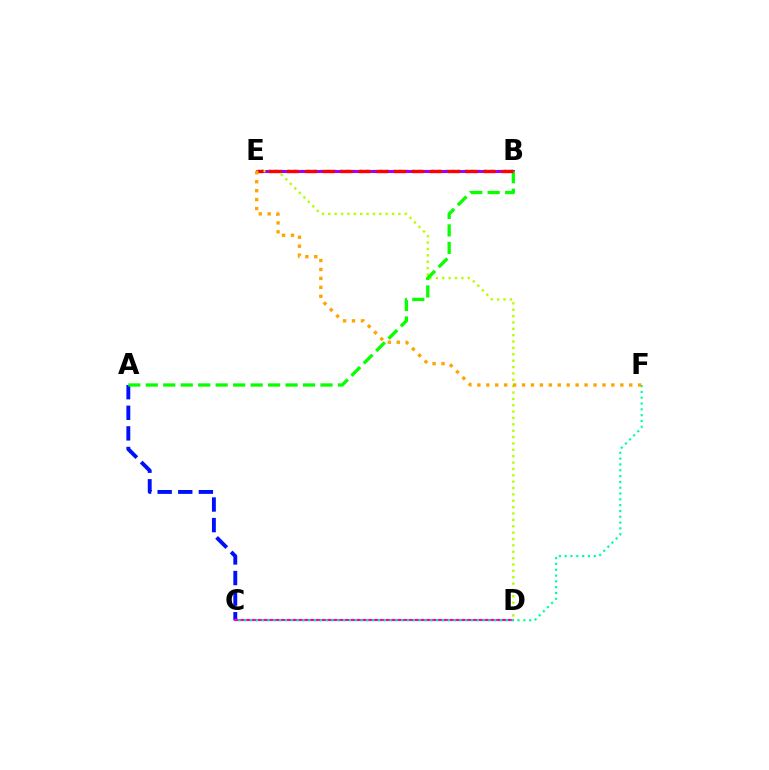{('B', 'E'): [{'color': '#00b5ff', 'line_style': 'dotted', 'thickness': 1.78}, {'color': '#9b00ff', 'line_style': 'solid', 'thickness': 2.15}, {'color': '#ff0000', 'line_style': 'dashed', 'thickness': 2.43}], ('A', 'C'): [{'color': '#0010ff', 'line_style': 'dashed', 'thickness': 2.8}], ('D', 'E'): [{'color': '#b3ff00', 'line_style': 'dotted', 'thickness': 1.73}], ('A', 'B'): [{'color': '#08ff00', 'line_style': 'dashed', 'thickness': 2.37}], ('C', 'D'): [{'color': '#ff00bd', 'line_style': 'solid', 'thickness': 1.52}], ('C', 'F'): [{'color': '#00ff9d', 'line_style': 'dotted', 'thickness': 1.58}], ('E', 'F'): [{'color': '#ffa500', 'line_style': 'dotted', 'thickness': 2.43}]}